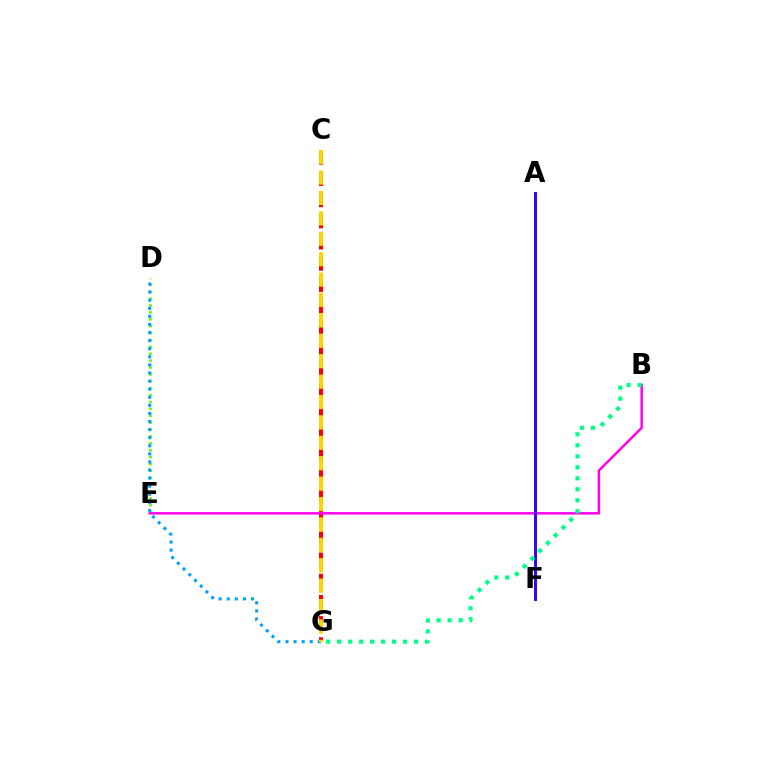{('D', 'E'): [{'color': '#4fff00', 'line_style': 'dotted', 'thickness': 1.87}], ('C', 'G'): [{'color': '#ff0000', 'line_style': 'dashed', 'thickness': 2.88}, {'color': '#ffd500', 'line_style': 'dashed', 'thickness': 2.77}], ('D', 'G'): [{'color': '#009eff', 'line_style': 'dotted', 'thickness': 2.2}], ('B', 'E'): [{'color': '#ff00ed', 'line_style': 'solid', 'thickness': 1.78}], ('A', 'F'): [{'color': '#3700ff', 'line_style': 'solid', 'thickness': 2.13}], ('B', 'G'): [{'color': '#00ff86', 'line_style': 'dotted', 'thickness': 2.99}]}